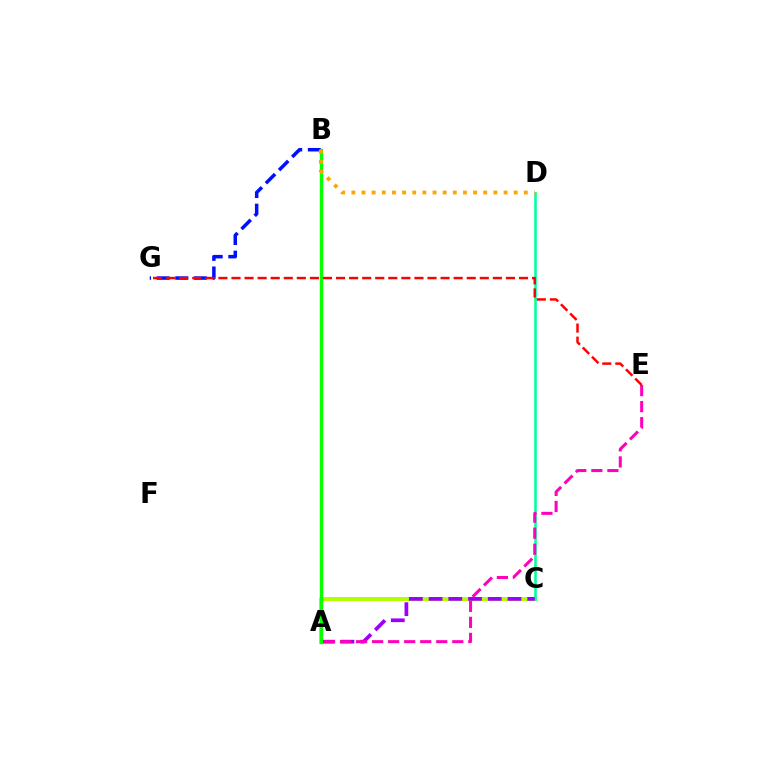{('A', 'C'): [{'color': '#b3ff00', 'line_style': 'solid', 'thickness': 2.89}, {'color': '#9b00ff', 'line_style': 'dashed', 'thickness': 2.68}], ('C', 'D'): [{'color': '#00ff9d', 'line_style': 'solid', 'thickness': 1.85}], ('B', 'G'): [{'color': '#0010ff', 'line_style': 'dashed', 'thickness': 2.53}], ('A', 'B'): [{'color': '#00b5ff', 'line_style': 'dashed', 'thickness': 2.16}, {'color': '#08ff00', 'line_style': 'solid', 'thickness': 2.45}], ('A', 'E'): [{'color': '#ff00bd', 'line_style': 'dashed', 'thickness': 2.18}], ('B', 'D'): [{'color': '#ffa500', 'line_style': 'dotted', 'thickness': 2.76}], ('E', 'G'): [{'color': '#ff0000', 'line_style': 'dashed', 'thickness': 1.78}]}